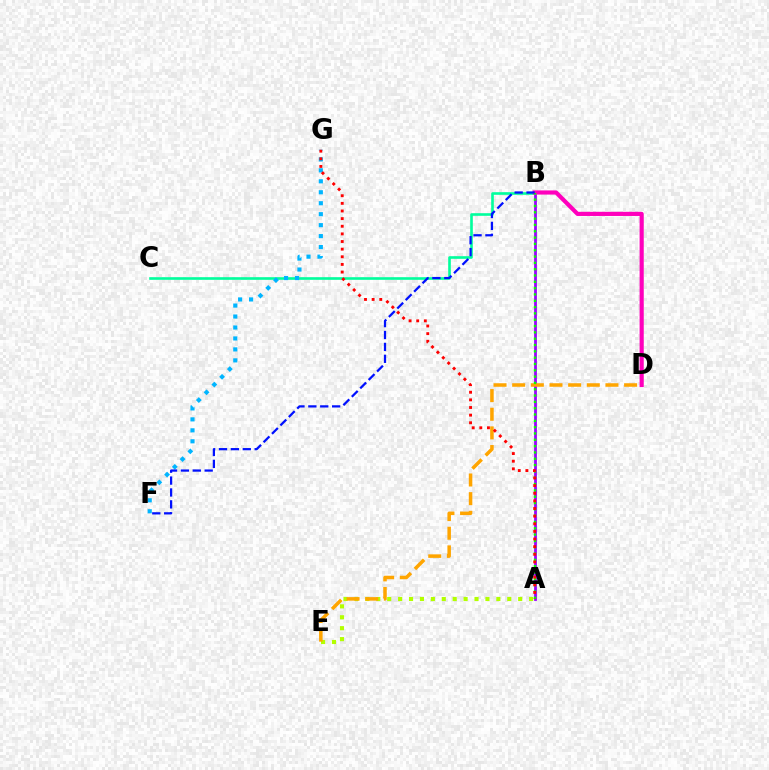{('A', 'B'): [{'color': '#9b00ff', 'line_style': 'solid', 'thickness': 2.0}, {'color': '#08ff00', 'line_style': 'dotted', 'thickness': 1.72}], ('B', 'C'): [{'color': '#00ff9d', 'line_style': 'solid', 'thickness': 1.89}], ('A', 'E'): [{'color': '#b3ff00', 'line_style': 'dotted', 'thickness': 2.97}], ('B', 'D'): [{'color': '#ff00bd', 'line_style': 'solid', 'thickness': 3.0}], ('D', 'E'): [{'color': '#ffa500', 'line_style': 'dashed', 'thickness': 2.53}], ('F', 'G'): [{'color': '#00b5ff', 'line_style': 'dotted', 'thickness': 2.98}], ('B', 'F'): [{'color': '#0010ff', 'line_style': 'dashed', 'thickness': 1.62}], ('A', 'G'): [{'color': '#ff0000', 'line_style': 'dotted', 'thickness': 2.07}]}